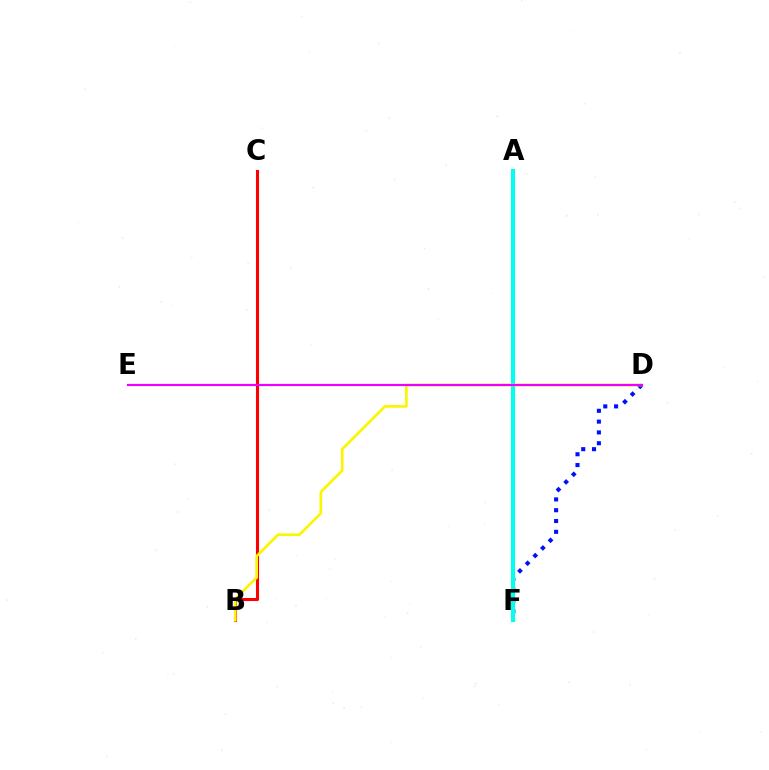{('D', 'F'): [{'color': '#0010ff', 'line_style': 'dotted', 'thickness': 2.94}], ('B', 'C'): [{'color': '#ff0000', 'line_style': 'solid', 'thickness': 2.21}], ('A', 'F'): [{'color': '#08ff00', 'line_style': 'solid', 'thickness': 2.93}, {'color': '#00fff6', 'line_style': 'solid', 'thickness': 2.78}], ('B', 'D'): [{'color': '#fcf500', 'line_style': 'solid', 'thickness': 1.91}], ('D', 'E'): [{'color': '#ee00ff', 'line_style': 'solid', 'thickness': 1.58}]}